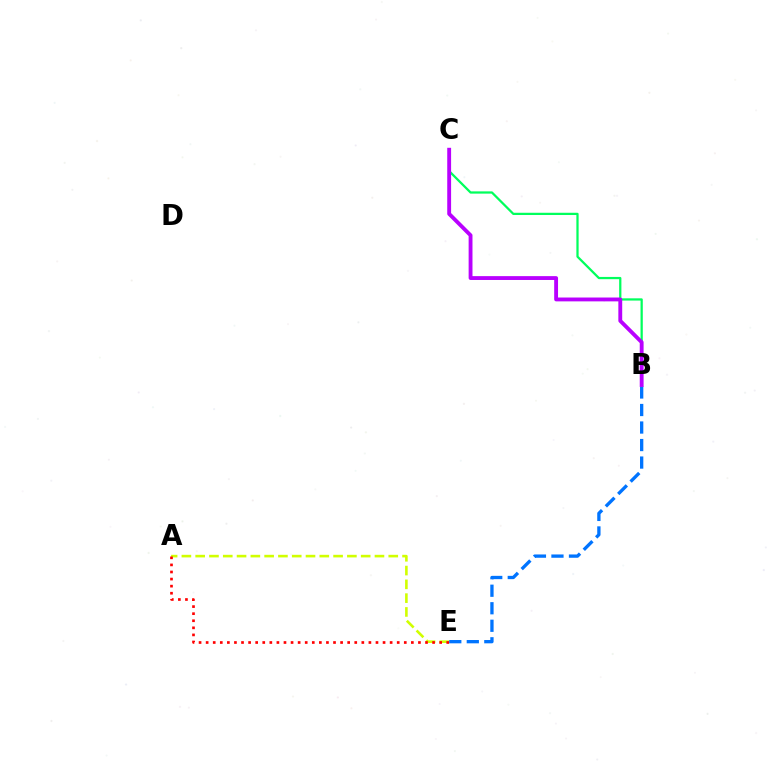{('B', 'C'): [{'color': '#00ff5c', 'line_style': 'solid', 'thickness': 1.62}, {'color': '#b900ff', 'line_style': 'solid', 'thickness': 2.77}], ('A', 'E'): [{'color': '#d1ff00', 'line_style': 'dashed', 'thickness': 1.87}, {'color': '#ff0000', 'line_style': 'dotted', 'thickness': 1.92}], ('B', 'E'): [{'color': '#0074ff', 'line_style': 'dashed', 'thickness': 2.38}]}